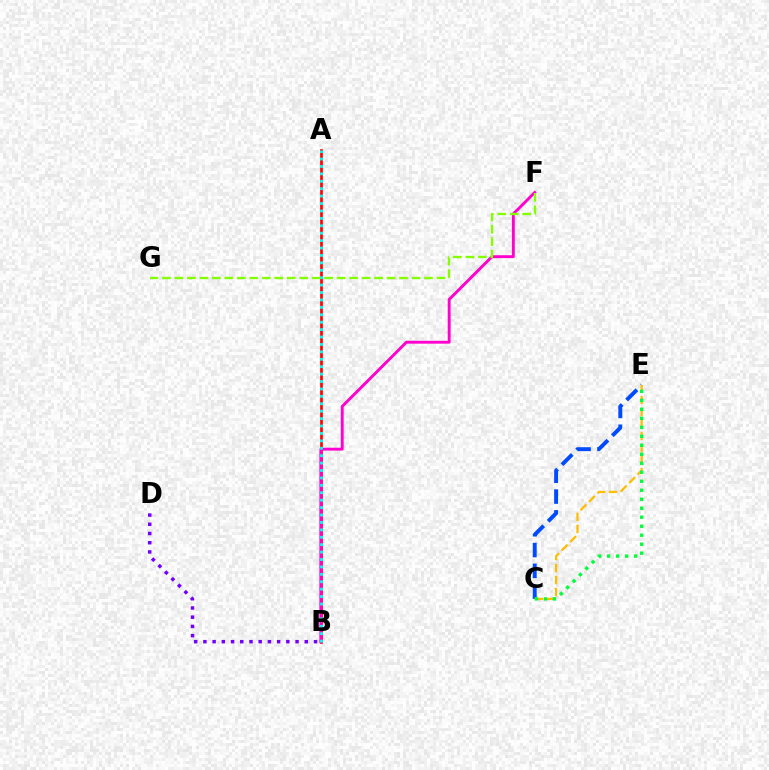{('C', 'E'): [{'color': '#004bff', 'line_style': 'dashed', 'thickness': 2.82}, {'color': '#ffbd00', 'line_style': 'dashed', 'thickness': 1.63}, {'color': '#00ff39', 'line_style': 'dotted', 'thickness': 2.44}], ('A', 'B'): [{'color': '#ff0000', 'line_style': 'solid', 'thickness': 1.93}, {'color': '#00fff6', 'line_style': 'dotted', 'thickness': 2.02}], ('B', 'F'): [{'color': '#ff00cf', 'line_style': 'solid', 'thickness': 2.08}], ('B', 'D'): [{'color': '#7200ff', 'line_style': 'dotted', 'thickness': 2.5}], ('F', 'G'): [{'color': '#84ff00', 'line_style': 'dashed', 'thickness': 1.7}]}